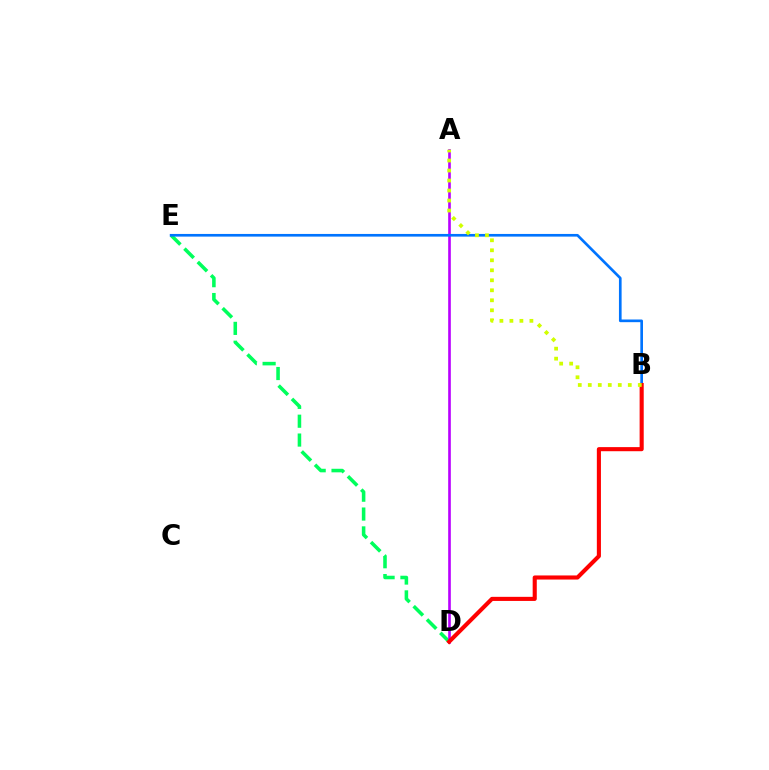{('D', 'E'): [{'color': '#00ff5c', 'line_style': 'dashed', 'thickness': 2.56}], ('A', 'D'): [{'color': '#b900ff', 'line_style': 'solid', 'thickness': 1.9}], ('B', 'E'): [{'color': '#0074ff', 'line_style': 'solid', 'thickness': 1.92}], ('B', 'D'): [{'color': '#ff0000', 'line_style': 'solid', 'thickness': 2.95}], ('A', 'B'): [{'color': '#d1ff00', 'line_style': 'dotted', 'thickness': 2.72}]}